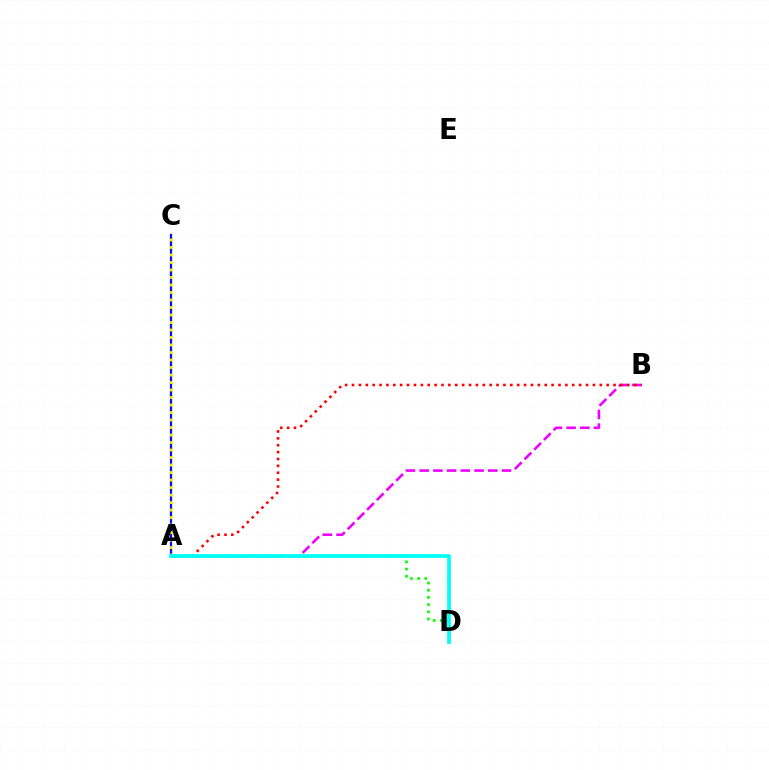{('A', 'B'): [{'color': '#ee00ff', 'line_style': 'dashed', 'thickness': 1.86}, {'color': '#ff0000', 'line_style': 'dotted', 'thickness': 1.87}], ('A', 'D'): [{'color': '#08ff00', 'line_style': 'dotted', 'thickness': 1.95}, {'color': '#00fff6', 'line_style': 'solid', 'thickness': 2.68}], ('A', 'C'): [{'color': '#0010ff', 'line_style': 'solid', 'thickness': 1.63}, {'color': '#fcf500', 'line_style': 'dotted', 'thickness': 2.04}]}